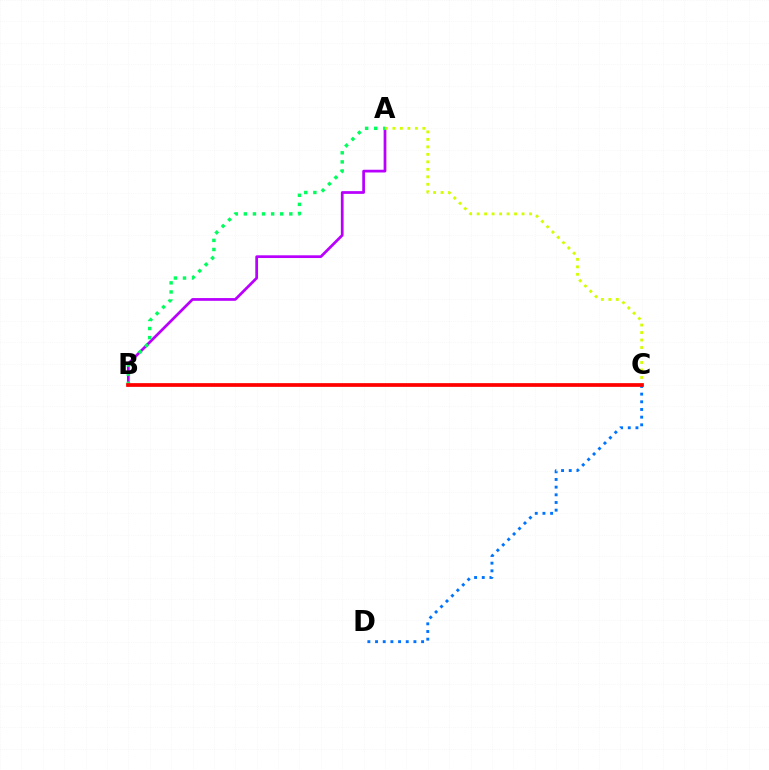{('A', 'B'): [{'color': '#b900ff', 'line_style': 'solid', 'thickness': 1.97}, {'color': '#00ff5c', 'line_style': 'dotted', 'thickness': 2.47}], ('C', 'D'): [{'color': '#0074ff', 'line_style': 'dotted', 'thickness': 2.09}], ('A', 'C'): [{'color': '#d1ff00', 'line_style': 'dotted', 'thickness': 2.03}], ('B', 'C'): [{'color': '#ff0000', 'line_style': 'solid', 'thickness': 2.68}]}